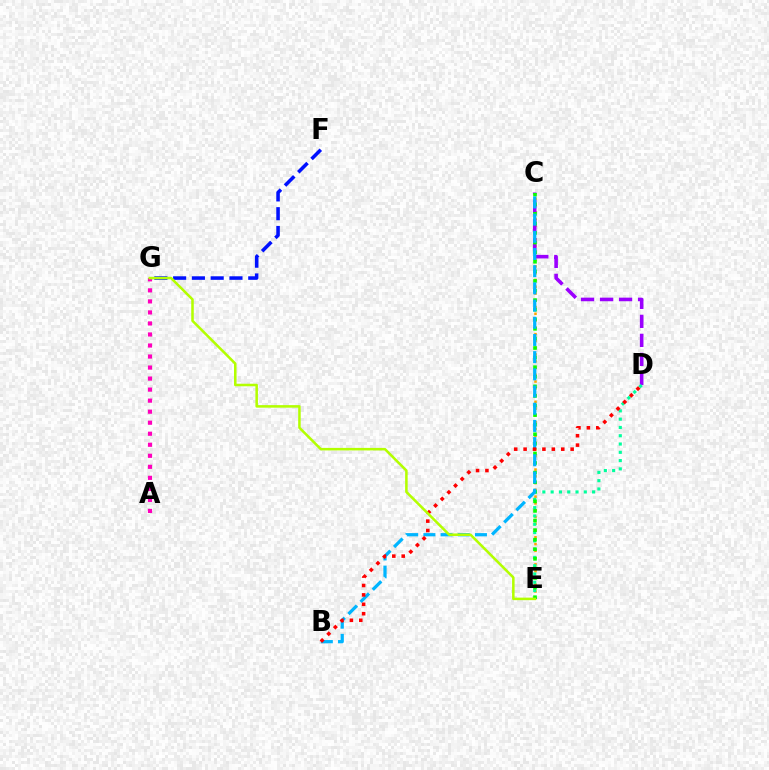{('C', 'E'): [{'color': '#ffa500', 'line_style': 'dotted', 'thickness': 1.84}, {'color': '#08ff00', 'line_style': 'dotted', 'thickness': 2.6}], ('A', 'G'): [{'color': '#ff00bd', 'line_style': 'dotted', 'thickness': 3.0}], ('C', 'D'): [{'color': '#9b00ff', 'line_style': 'dashed', 'thickness': 2.58}], ('D', 'E'): [{'color': '#00ff9d', 'line_style': 'dotted', 'thickness': 2.25}], ('F', 'G'): [{'color': '#0010ff', 'line_style': 'dashed', 'thickness': 2.55}], ('B', 'C'): [{'color': '#00b5ff', 'line_style': 'dashed', 'thickness': 2.34}], ('B', 'D'): [{'color': '#ff0000', 'line_style': 'dotted', 'thickness': 2.56}], ('E', 'G'): [{'color': '#b3ff00', 'line_style': 'solid', 'thickness': 1.83}]}